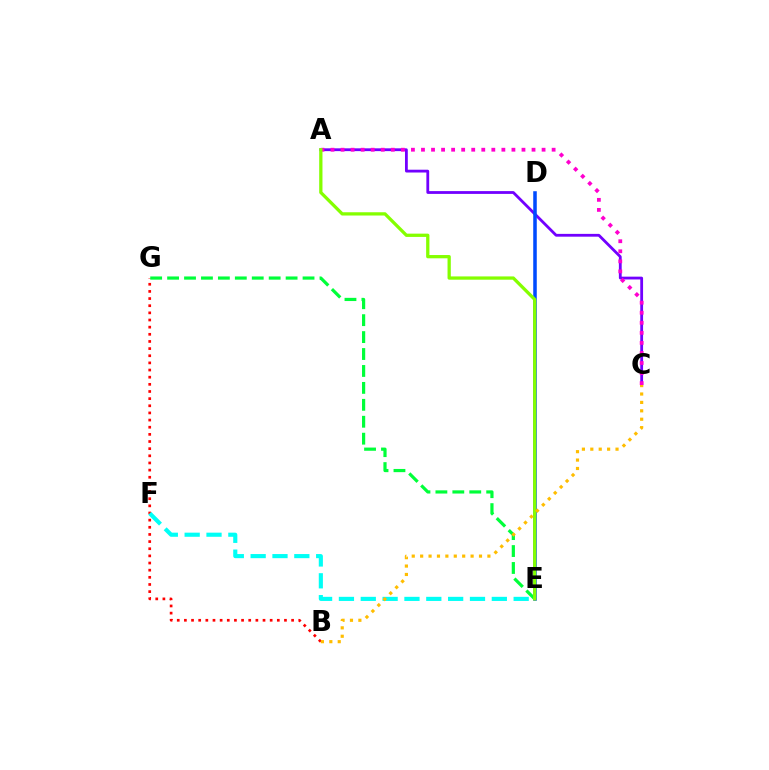{('B', 'G'): [{'color': '#ff0000', 'line_style': 'dotted', 'thickness': 1.94}], ('A', 'C'): [{'color': '#7200ff', 'line_style': 'solid', 'thickness': 2.02}, {'color': '#ff00cf', 'line_style': 'dotted', 'thickness': 2.73}], ('D', 'E'): [{'color': '#004bff', 'line_style': 'solid', 'thickness': 2.55}], ('E', 'G'): [{'color': '#00ff39', 'line_style': 'dashed', 'thickness': 2.3}], ('A', 'E'): [{'color': '#84ff00', 'line_style': 'solid', 'thickness': 2.36}], ('E', 'F'): [{'color': '#00fff6', 'line_style': 'dashed', 'thickness': 2.97}], ('B', 'C'): [{'color': '#ffbd00', 'line_style': 'dotted', 'thickness': 2.28}]}